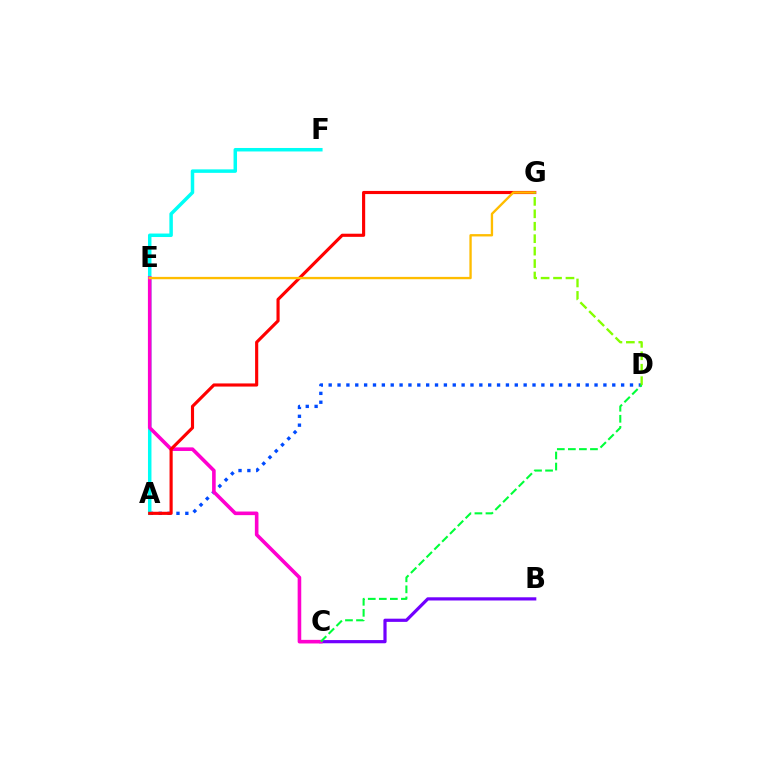{('B', 'C'): [{'color': '#7200ff', 'line_style': 'solid', 'thickness': 2.3}], ('A', 'D'): [{'color': '#004bff', 'line_style': 'dotted', 'thickness': 2.41}], ('A', 'F'): [{'color': '#00fff6', 'line_style': 'solid', 'thickness': 2.51}], ('C', 'E'): [{'color': '#ff00cf', 'line_style': 'solid', 'thickness': 2.59}], ('A', 'G'): [{'color': '#ff0000', 'line_style': 'solid', 'thickness': 2.26}], ('E', 'G'): [{'color': '#ffbd00', 'line_style': 'solid', 'thickness': 1.69}], ('D', 'G'): [{'color': '#84ff00', 'line_style': 'dashed', 'thickness': 1.69}], ('C', 'D'): [{'color': '#00ff39', 'line_style': 'dashed', 'thickness': 1.5}]}